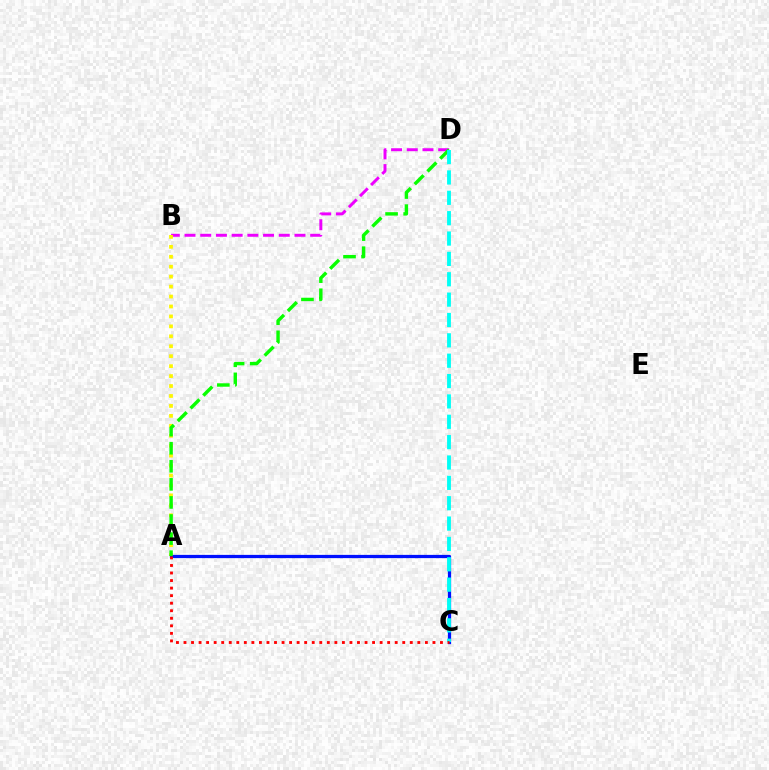{('B', 'D'): [{'color': '#ee00ff', 'line_style': 'dashed', 'thickness': 2.13}], ('A', 'B'): [{'color': '#fcf500', 'line_style': 'dotted', 'thickness': 2.7}], ('A', 'C'): [{'color': '#0010ff', 'line_style': 'solid', 'thickness': 2.34}, {'color': '#ff0000', 'line_style': 'dotted', 'thickness': 2.05}], ('A', 'D'): [{'color': '#08ff00', 'line_style': 'dashed', 'thickness': 2.46}], ('C', 'D'): [{'color': '#00fff6', 'line_style': 'dashed', 'thickness': 2.77}]}